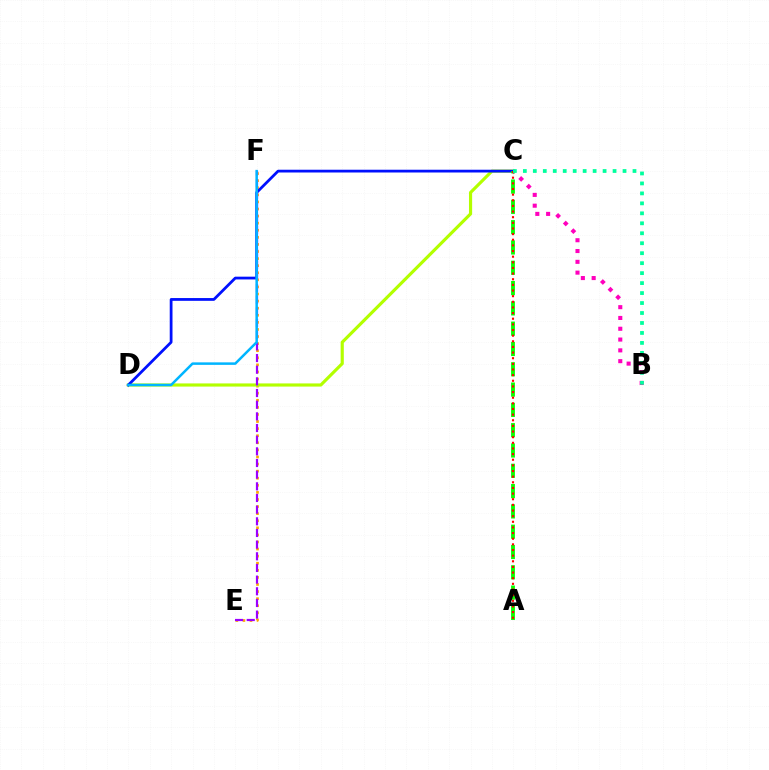{('E', 'F'): [{'color': '#ffa500', 'line_style': 'dotted', 'thickness': 1.92}, {'color': '#9b00ff', 'line_style': 'dashed', 'thickness': 1.58}], ('B', 'C'): [{'color': '#ff00bd', 'line_style': 'dotted', 'thickness': 2.93}, {'color': '#00ff9d', 'line_style': 'dotted', 'thickness': 2.71}], ('C', 'D'): [{'color': '#b3ff00', 'line_style': 'solid', 'thickness': 2.27}, {'color': '#0010ff', 'line_style': 'solid', 'thickness': 1.99}], ('A', 'C'): [{'color': '#08ff00', 'line_style': 'dashed', 'thickness': 2.76}, {'color': '#ff0000', 'line_style': 'dotted', 'thickness': 1.53}], ('D', 'F'): [{'color': '#00b5ff', 'line_style': 'solid', 'thickness': 1.8}]}